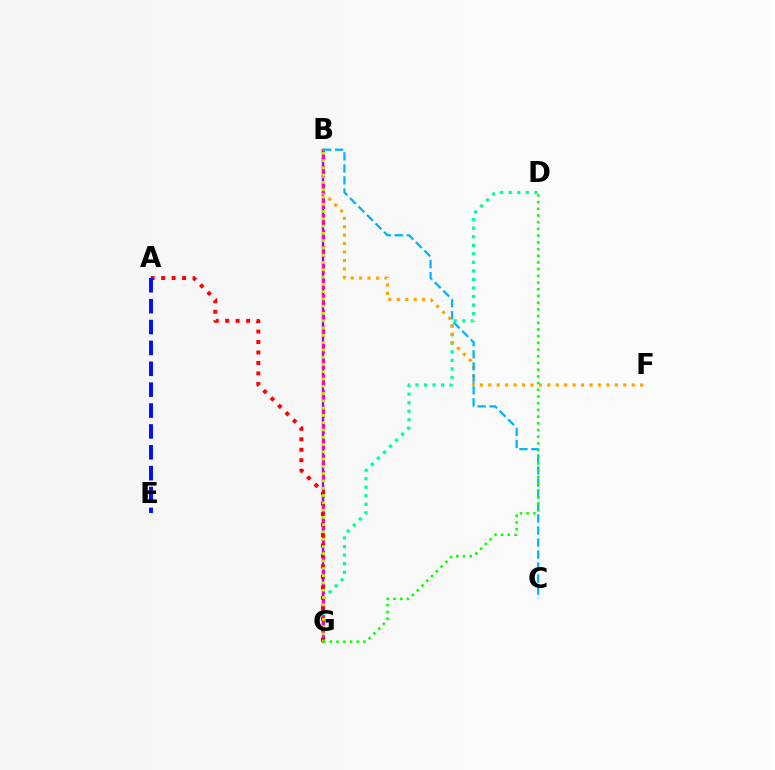{('B', 'G'): [{'color': '#9b00ff', 'line_style': 'solid', 'thickness': 1.71}, {'color': '#ff00bd', 'line_style': 'dashed', 'thickness': 2.18}, {'color': '#b3ff00', 'line_style': 'dotted', 'thickness': 1.98}], ('D', 'G'): [{'color': '#00ff9d', 'line_style': 'dotted', 'thickness': 2.32}, {'color': '#08ff00', 'line_style': 'dotted', 'thickness': 1.82}], ('B', 'F'): [{'color': '#ffa500', 'line_style': 'dotted', 'thickness': 2.29}], ('A', 'G'): [{'color': '#ff0000', 'line_style': 'dotted', 'thickness': 2.84}], ('B', 'C'): [{'color': '#00b5ff', 'line_style': 'dashed', 'thickness': 1.63}], ('A', 'E'): [{'color': '#0010ff', 'line_style': 'dashed', 'thickness': 2.84}]}